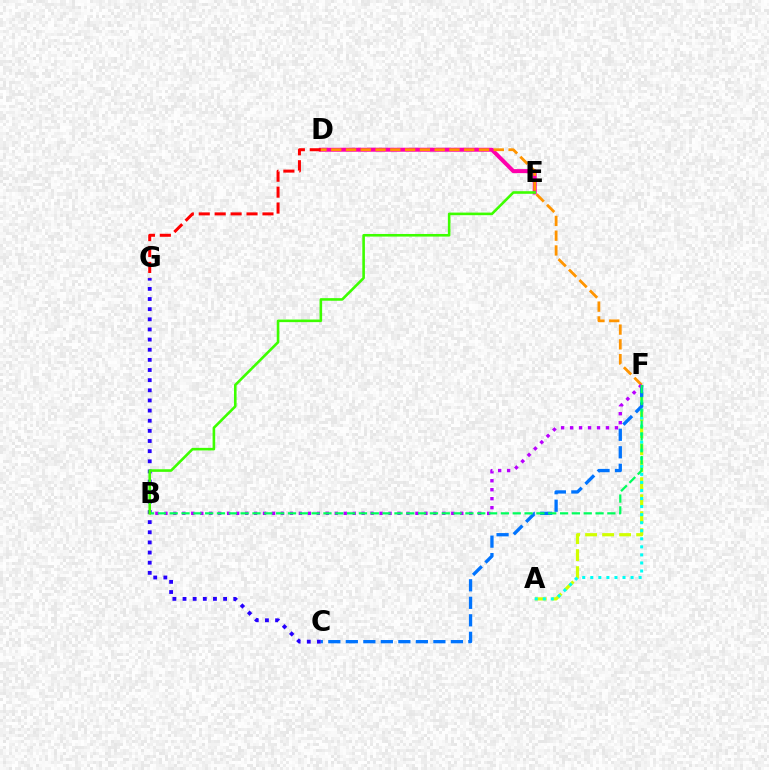{('A', 'F'): [{'color': '#d1ff00', 'line_style': 'dashed', 'thickness': 2.31}, {'color': '#00fff6', 'line_style': 'dotted', 'thickness': 2.19}], ('D', 'E'): [{'color': '#ff00ac', 'line_style': 'solid', 'thickness': 2.88}], ('C', 'G'): [{'color': '#2500ff', 'line_style': 'dotted', 'thickness': 2.76}], ('C', 'F'): [{'color': '#0074ff', 'line_style': 'dashed', 'thickness': 2.38}], ('D', 'G'): [{'color': '#ff0000', 'line_style': 'dashed', 'thickness': 2.16}], ('D', 'F'): [{'color': '#ff9400', 'line_style': 'dashed', 'thickness': 2.01}], ('B', 'F'): [{'color': '#b900ff', 'line_style': 'dotted', 'thickness': 2.44}, {'color': '#00ff5c', 'line_style': 'dashed', 'thickness': 1.61}], ('B', 'E'): [{'color': '#3dff00', 'line_style': 'solid', 'thickness': 1.87}]}